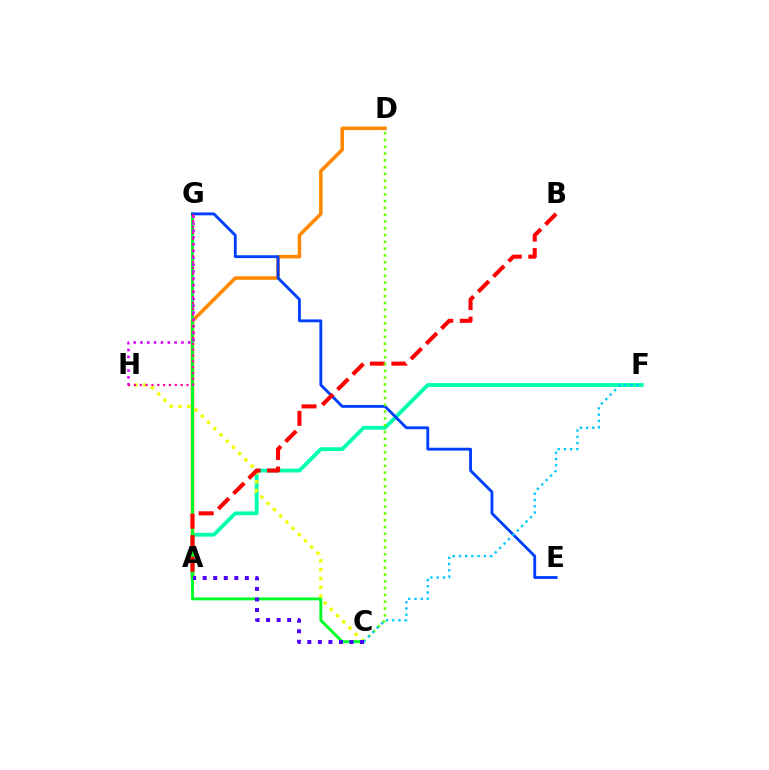{('A', 'F'): [{'color': '#00ffaf', 'line_style': 'solid', 'thickness': 2.74}], ('A', 'D'): [{'color': '#ff8800', 'line_style': 'solid', 'thickness': 2.54}], ('C', 'G'): [{'color': '#00ff27', 'line_style': 'solid', 'thickness': 2.1}], ('C', 'H'): [{'color': '#eeff00', 'line_style': 'dotted', 'thickness': 2.39}], ('G', 'H'): [{'color': '#d600ff', 'line_style': 'dotted', 'thickness': 1.86}, {'color': '#ff00a0', 'line_style': 'dotted', 'thickness': 1.59}], ('E', 'G'): [{'color': '#003fff', 'line_style': 'solid', 'thickness': 2.05}], ('A', 'B'): [{'color': '#ff0000', 'line_style': 'dashed', 'thickness': 2.92}], ('C', 'D'): [{'color': '#66ff00', 'line_style': 'dotted', 'thickness': 1.84}], ('C', 'F'): [{'color': '#00c7ff', 'line_style': 'dotted', 'thickness': 1.69}], ('A', 'C'): [{'color': '#4f00ff', 'line_style': 'dotted', 'thickness': 2.86}]}